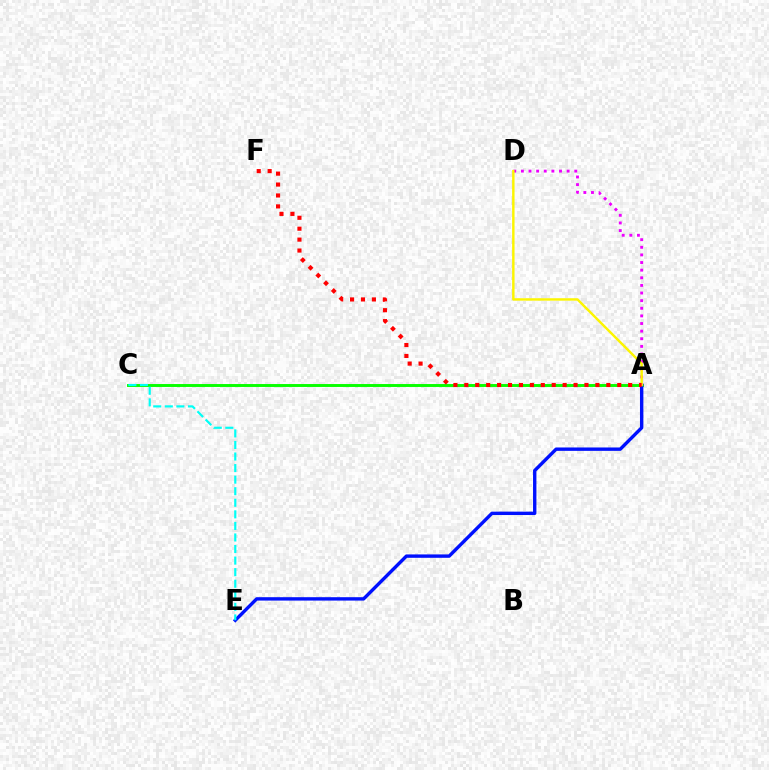{('A', 'C'): [{'color': '#08ff00', 'line_style': 'solid', 'thickness': 2.1}], ('A', 'E'): [{'color': '#0010ff', 'line_style': 'solid', 'thickness': 2.44}], ('C', 'E'): [{'color': '#00fff6', 'line_style': 'dashed', 'thickness': 1.57}], ('A', 'D'): [{'color': '#ee00ff', 'line_style': 'dotted', 'thickness': 2.07}, {'color': '#fcf500', 'line_style': 'solid', 'thickness': 1.75}], ('A', 'F'): [{'color': '#ff0000', 'line_style': 'dotted', 'thickness': 2.97}]}